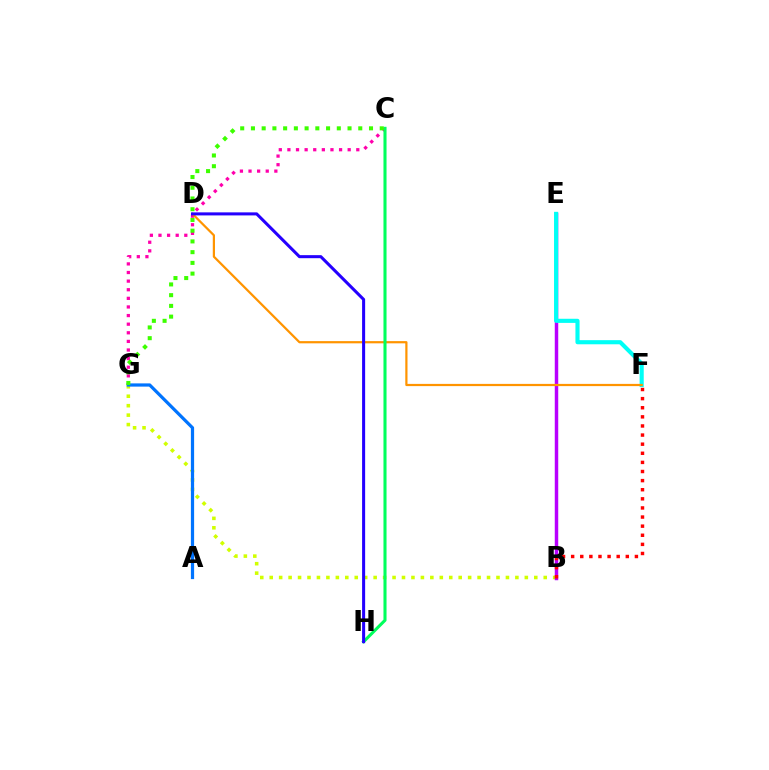{('B', 'G'): [{'color': '#d1ff00', 'line_style': 'dotted', 'thickness': 2.57}], ('B', 'E'): [{'color': '#b900ff', 'line_style': 'solid', 'thickness': 2.49}], ('C', 'G'): [{'color': '#ff00ac', 'line_style': 'dotted', 'thickness': 2.34}, {'color': '#3dff00', 'line_style': 'dotted', 'thickness': 2.92}], ('B', 'F'): [{'color': '#ff0000', 'line_style': 'dotted', 'thickness': 2.47}], ('E', 'F'): [{'color': '#00fff6', 'line_style': 'solid', 'thickness': 2.97}], ('D', 'F'): [{'color': '#ff9400', 'line_style': 'solid', 'thickness': 1.59}], ('A', 'G'): [{'color': '#0074ff', 'line_style': 'solid', 'thickness': 2.32}], ('C', 'H'): [{'color': '#00ff5c', 'line_style': 'solid', 'thickness': 2.21}], ('D', 'H'): [{'color': '#2500ff', 'line_style': 'solid', 'thickness': 2.19}]}